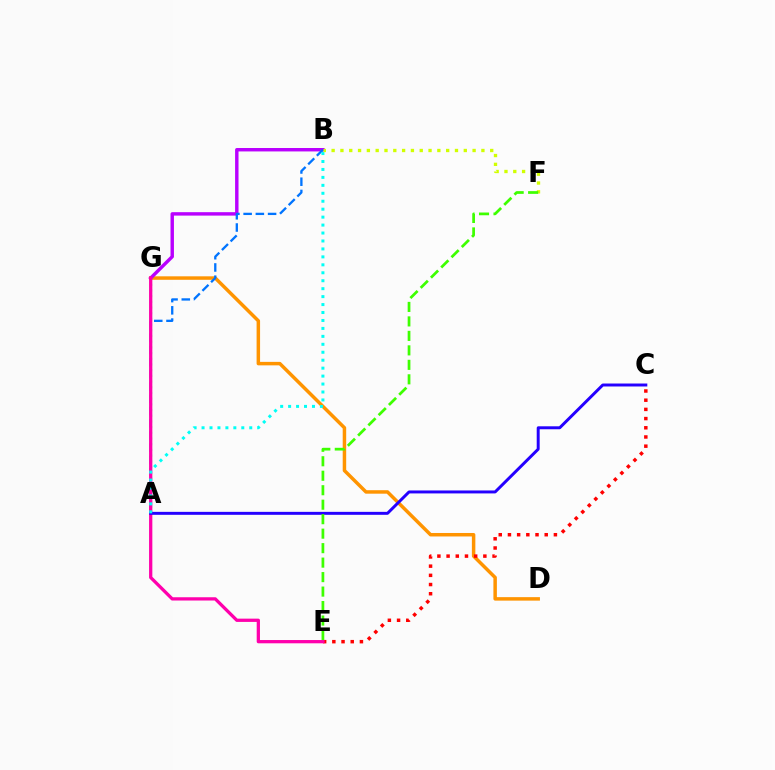{('D', 'G'): [{'color': '#ff9400', 'line_style': 'solid', 'thickness': 2.5}], ('B', 'G'): [{'color': '#b900ff', 'line_style': 'solid', 'thickness': 2.46}], ('A', 'G'): [{'color': '#00ff5c', 'line_style': 'dotted', 'thickness': 1.55}], ('A', 'B'): [{'color': '#0074ff', 'line_style': 'dashed', 'thickness': 1.66}, {'color': '#00fff6', 'line_style': 'dotted', 'thickness': 2.16}], ('C', 'E'): [{'color': '#ff0000', 'line_style': 'dotted', 'thickness': 2.5}], ('B', 'F'): [{'color': '#d1ff00', 'line_style': 'dotted', 'thickness': 2.39}], ('E', 'G'): [{'color': '#ff00ac', 'line_style': 'solid', 'thickness': 2.36}], ('A', 'C'): [{'color': '#2500ff', 'line_style': 'solid', 'thickness': 2.13}], ('E', 'F'): [{'color': '#3dff00', 'line_style': 'dashed', 'thickness': 1.97}]}